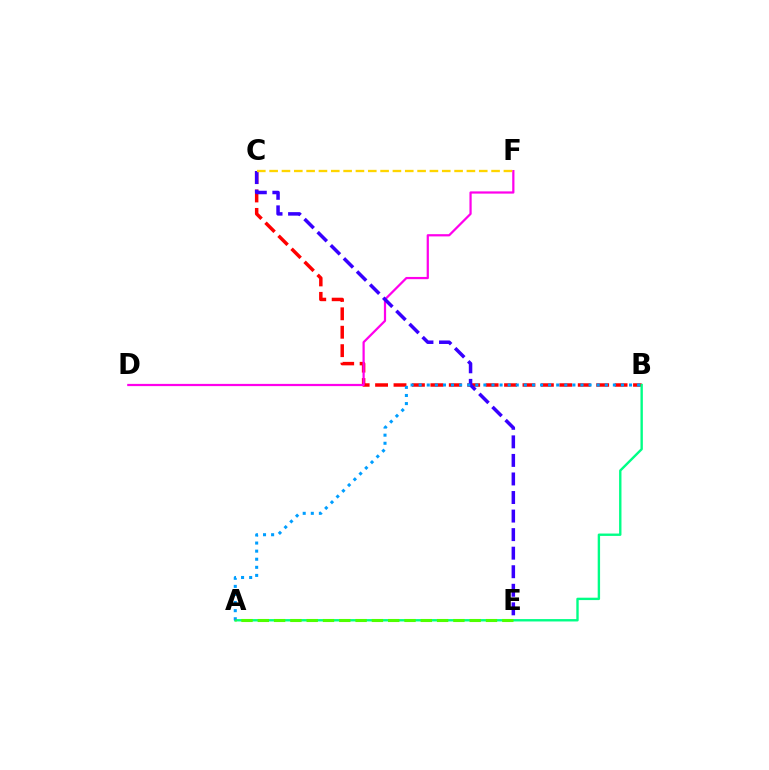{('B', 'C'): [{'color': '#ff0000', 'line_style': 'dashed', 'thickness': 2.5}], ('D', 'F'): [{'color': '#ff00ed', 'line_style': 'solid', 'thickness': 1.61}], ('C', 'E'): [{'color': '#3700ff', 'line_style': 'dashed', 'thickness': 2.52}], ('A', 'B'): [{'color': '#00ff86', 'line_style': 'solid', 'thickness': 1.72}, {'color': '#009eff', 'line_style': 'dotted', 'thickness': 2.2}], ('C', 'F'): [{'color': '#ffd500', 'line_style': 'dashed', 'thickness': 1.67}], ('A', 'E'): [{'color': '#4fff00', 'line_style': 'dashed', 'thickness': 2.21}]}